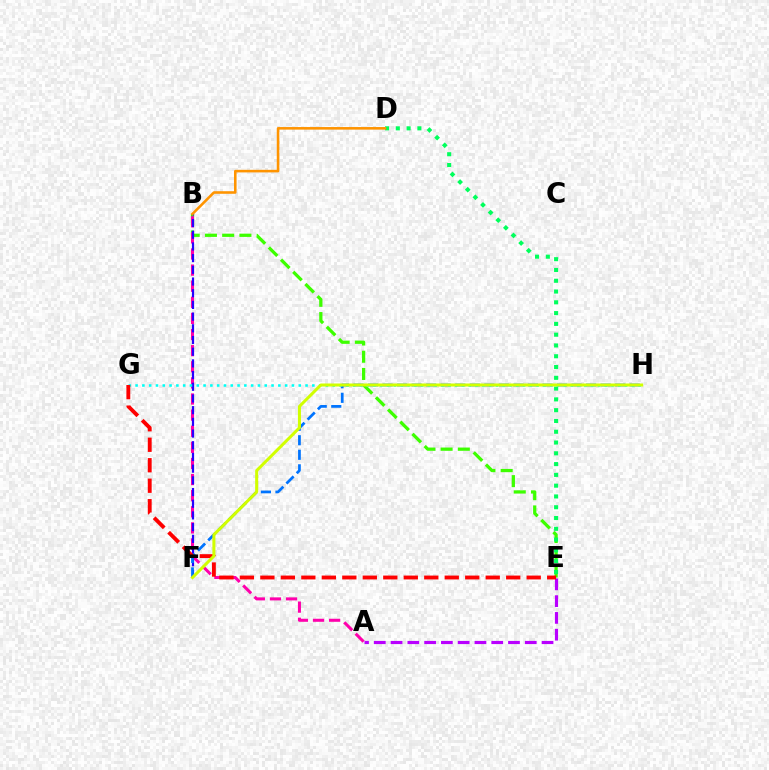{('B', 'E'): [{'color': '#3dff00', 'line_style': 'dashed', 'thickness': 2.34}], ('A', 'B'): [{'color': '#ff00ac', 'line_style': 'dashed', 'thickness': 2.19}], ('D', 'E'): [{'color': '#00ff5c', 'line_style': 'dotted', 'thickness': 2.93}], ('A', 'E'): [{'color': '#b900ff', 'line_style': 'dashed', 'thickness': 2.28}], ('B', 'F'): [{'color': '#2500ff', 'line_style': 'dashed', 'thickness': 1.59}], ('B', 'D'): [{'color': '#ff9400', 'line_style': 'solid', 'thickness': 1.86}], ('F', 'H'): [{'color': '#0074ff', 'line_style': 'dashed', 'thickness': 1.98}, {'color': '#d1ff00', 'line_style': 'solid', 'thickness': 2.17}], ('G', 'H'): [{'color': '#00fff6', 'line_style': 'dotted', 'thickness': 1.85}], ('E', 'G'): [{'color': '#ff0000', 'line_style': 'dashed', 'thickness': 2.78}]}